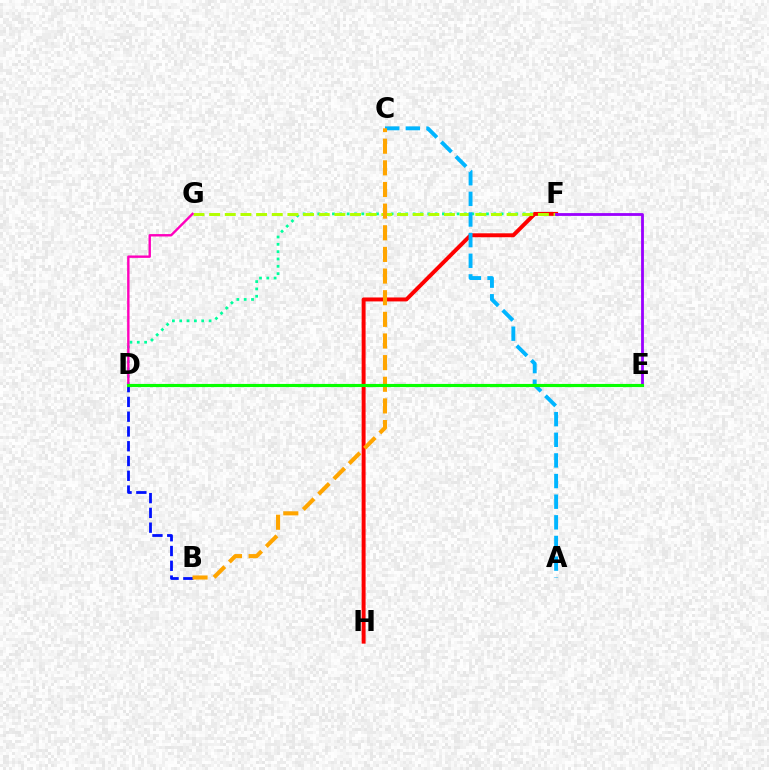{('D', 'F'): [{'color': '#00ff9d', 'line_style': 'dotted', 'thickness': 1.99}], ('F', 'H'): [{'color': '#ff0000', 'line_style': 'solid', 'thickness': 2.84}], ('B', 'D'): [{'color': '#0010ff', 'line_style': 'dashed', 'thickness': 2.01}], ('F', 'G'): [{'color': '#b3ff00', 'line_style': 'dashed', 'thickness': 2.13}], ('E', 'F'): [{'color': '#9b00ff', 'line_style': 'solid', 'thickness': 2.02}], ('D', 'G'): [{'color': '#ff00bd', 'line_style': 'solid', 'thickness': 1.72}], ('A', 'C'): [{'color': '#00b5ff', 'line_style': 'dashed', 'thickness': 2.8}], ('B', 'C'): [{'color': '#ffa500', 'line_style': 'dashed', 'thickness': 2.94}], ('D', 'E'): [{'color': '#08ff00', 'line_style': 'solid', 'thickness': 2.26}]}